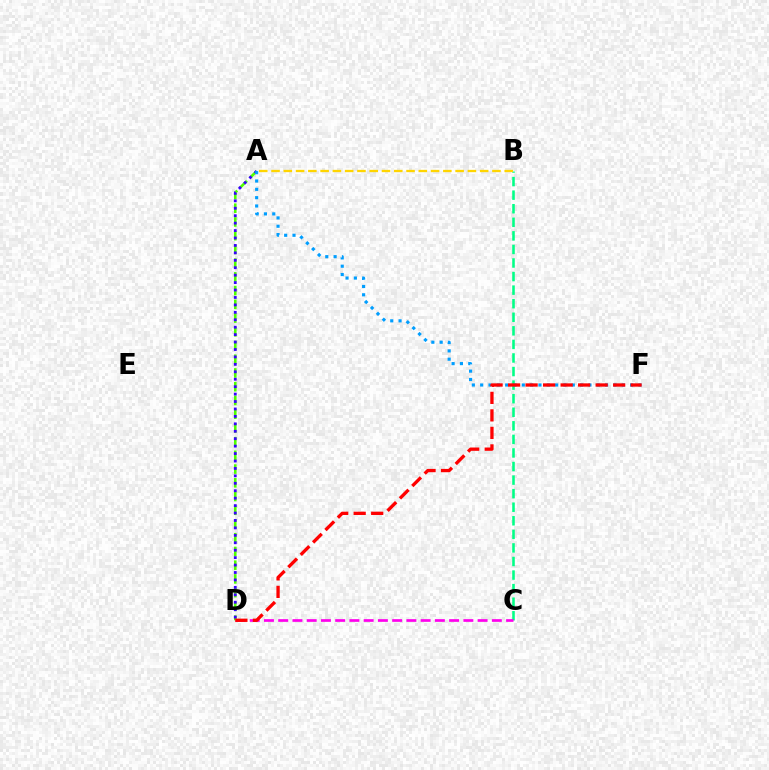{('B', 'C'): [{'color': '#00ff86', 'line_style': 'dashed', 'thickness': 1.84}], ('C', 'D'): [{'color': '#ff00ed', 'line_style': 'dashed', 'thickness': 1.93}], ('A', 'D'): [{'color': '#4fff00', 'line_style': 'dashed', 'thickness': 1.87}, {'color': '#3700ff', 'line_style': 'dotted', 'thickness': 2.02}], ('A', 'F'): [{'color': '#009eff', 'line_style': 'dotted', 'thickness': 2.26}], ('D', 'F'): [{'color': '#ff0000', 'line_style': 'dashed', 'thickness': 2.38}], ('A', 'B'): [{'color': '#ffd500', 'line_style': 'dashed', 'thickness': 1.67}]}